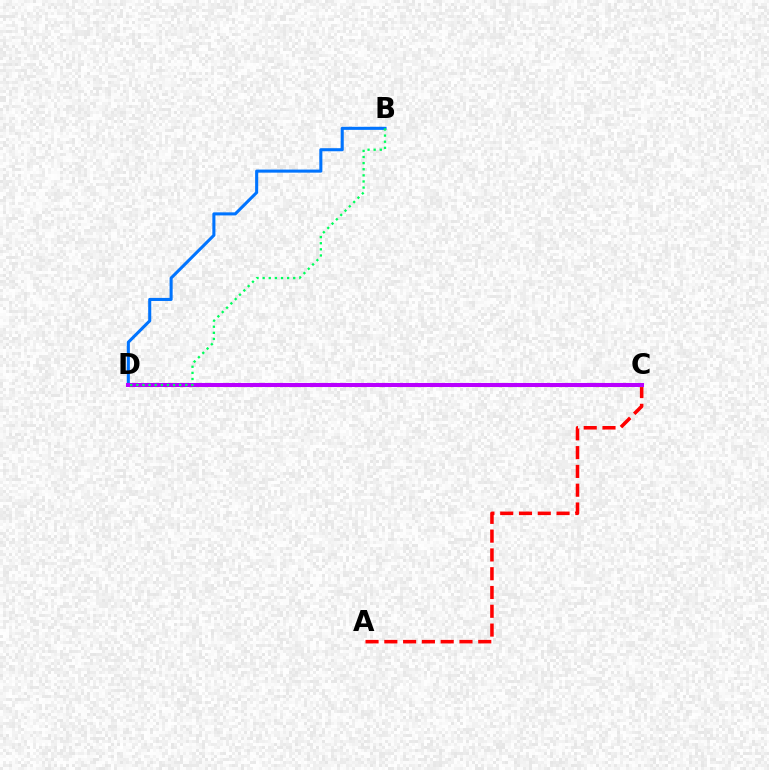{('A', 'C'): [{'color': '#ff0000', 'line_style': 'dashed', 'thickness': 2.55}], ('B', 'D'): [{'color': '#0074ff', 'line_style': 'solid', 'thickness': 2.21}, {'color': '#00ff5c', 'line_style': 'dotted', 'thickness': 1.66}], ('C', 'D'): [{'color': '#d1ff00', 'line_style': 'dotted', 'thickness': 2.35}, {'color': '#b900ff', 'line_style': 'solid', 'thickness': 2.91}]}